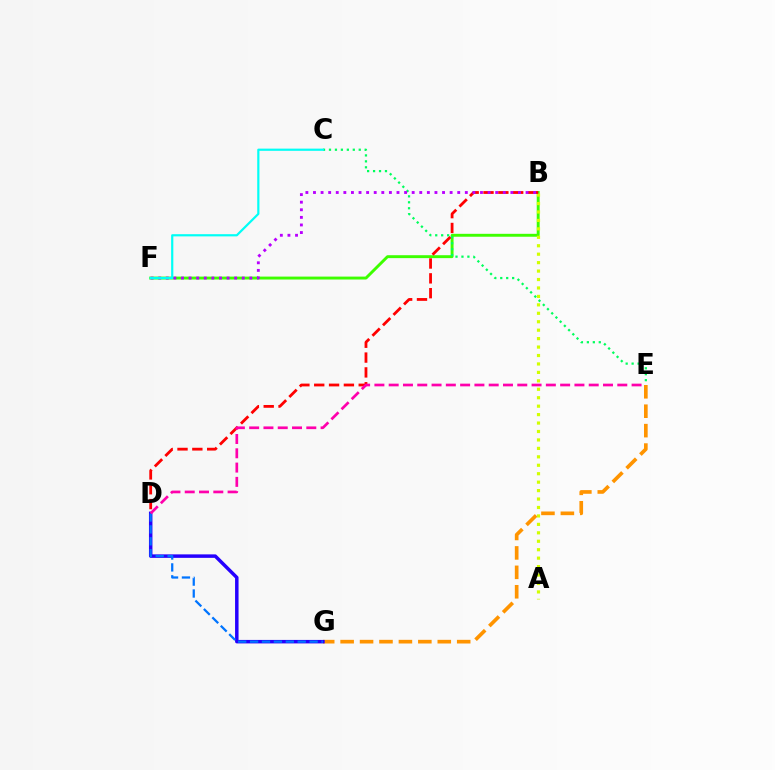{('E', 'G'): [{'color': '#ff9400', 'line_style': 'dashed', 'thickness': 2.64}], ('B', 'F'): [{'color': '#3dff00', 'line_style': 'solid', 'thickness': 2.1}, {'color': '#b900ff', 'line_style': 'dotted', 'thickness': 2.06}], ('A', 'B'): [{'color': '#d1ff00', 'line_style': 'dotted', 'thickness': 2.29}], ('D', 'G'): [{'color': '#2500ff', 'line_style': 'solid', 'thickness': 2.51}, {'color': '#0074ff', 'line_style': 'dashed', 'thickness': 1.62}], ('B', 'D'): [{'color': '#ff0000', 'line_style': 'dashed', 'thickness': 2.02}], ('C', 'E'): [{'color': '#00ff5c', 'line_style': 'dotted', 'thickness': 1.62}], ('D', 'E'): [{'color': '#ff00ac', 'line_style': 'dashed', 'thickness': 1.94}], ('C', 'F'): [{'color': '#00fff6', 'line_style': 'solid', 'thickness': 1.58}]}